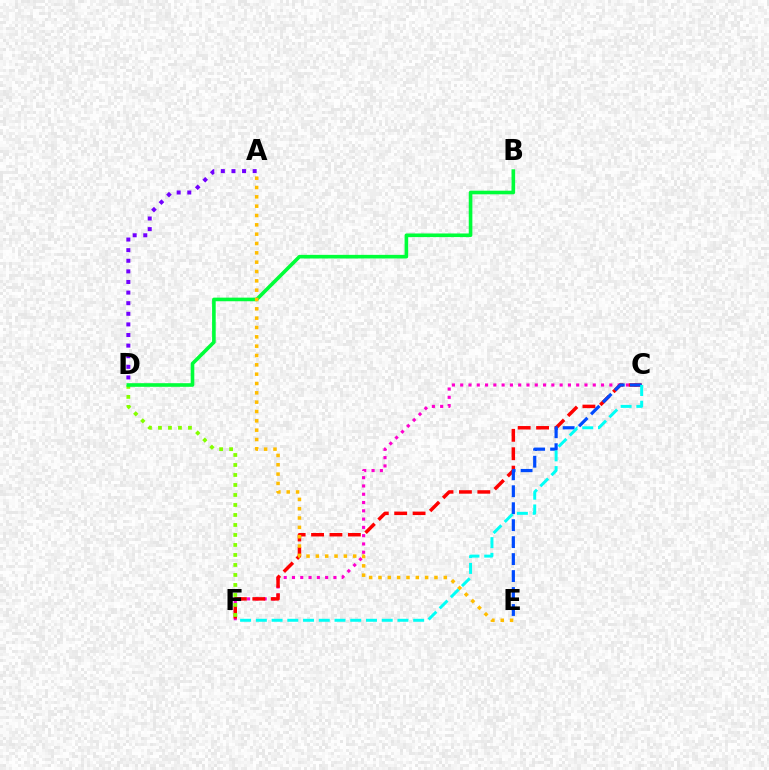{('C', 'F'): [{'color': '#ff00cf', 'line_style': 'dotted', 'thickness': 2.25}, {'color': '#ff0000', 'line_style': 'dashed', 'thickness': 2.5}, {'color': '#00fff6', 'line_style': 'dashed', 'thickness': 2.14}], ('D', 'F'): [{'color': '#84ff00', 'line_style': 'dotted', 'thickness': 2.72}], ('B', 'D'): [{'color': '#00ff39', 'line_style': 'solid', 'thickness': 2.6}], ('C', 'E'): [{'color': '#004bff', 'line_style': 'dashed', 'thickness': 2.3}], ('A', 'E'): [{'color': '#ffbd00', 'line_style': 'dotted', 'thickness': 2.54}], ('A', 'D'): [{'color': '#7200ff', 'line_style': 'dotted', 'thickness': 2.88}]}